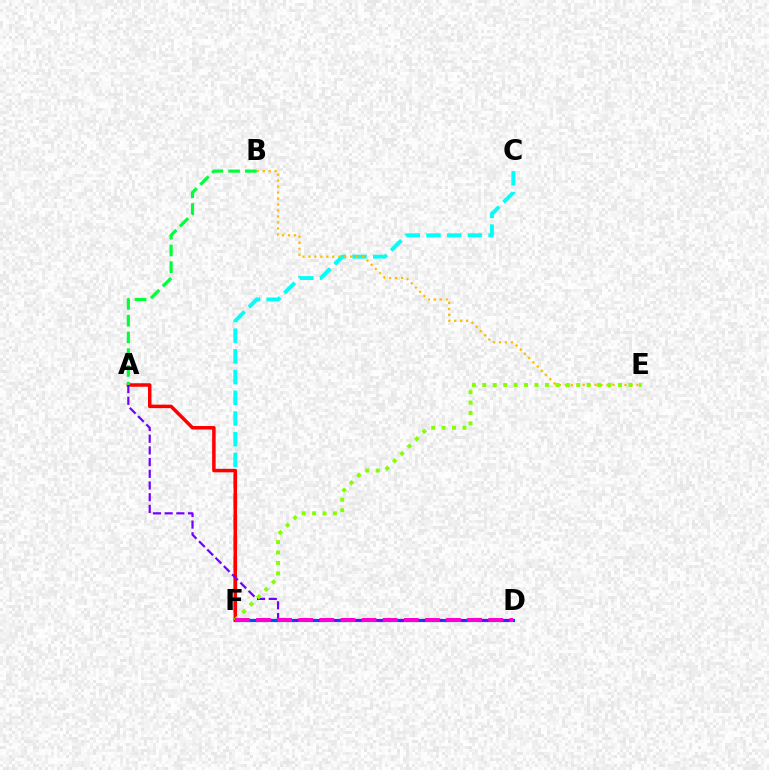{('D', 'F'): [{'color': '#004bff', 'line_style': 'solid', 'thickness': 2.29}, {'color': '#ff00cf', 'line_style': 'dashed', 'thickness': 2.87}], ('C', 'F'): [{'color': '#00fff6', 'line_style': 'dashed', 'thickness': 2.81}], ('B', 'E'): [{'color': '#ffbd00', 'line_style': 'dotted', 'thickness': 1.62}], ('A', 'F'): [{'color': '#ff0000', 'line_style': 'solid', 'thickness': 2.52}], ('A', 'D'): [{'color': '#7200ff', 'line_style': 'dashed', 'thickness': 1.59}], ('A', 'B'): [{'color': '#00ff39', 'line_style': 'dashed', 'thickness': 2.28}], ('E', 'F'): [{'color': '#84ff00', 'line_style': 'dotted', 'thickness': 2.84}]}